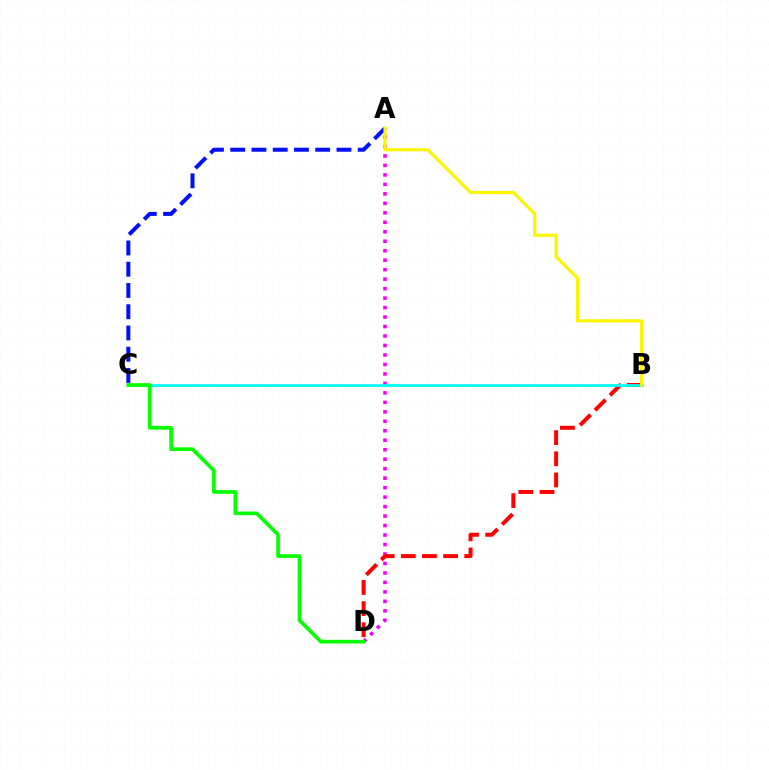{('A', 'D'): [{'color': '#ee00ff', 'line_style': 'dotted', 'thickness': 2.57}], ('A', 'C'): [{'color': '#0010ff', 'line_style': 'dashed', 'thickness': 2.89}], ('B', 'D'): [{'color': '#ff0000', 'line_style': 'dashed', 'thickness': 2.87}], ('B', 'C'): [{'color': '#00fff6', 'line_style': 'solid', 'thickness': 1.98}], ('C', 'D'): [{'color': '#08ff00', 'line_style': 'solid', 'thickness': 2.65}], ('A', 'B'): [{'color': '#fcf500', 'line_style': 'solid', 'thickness': 2.28}]}